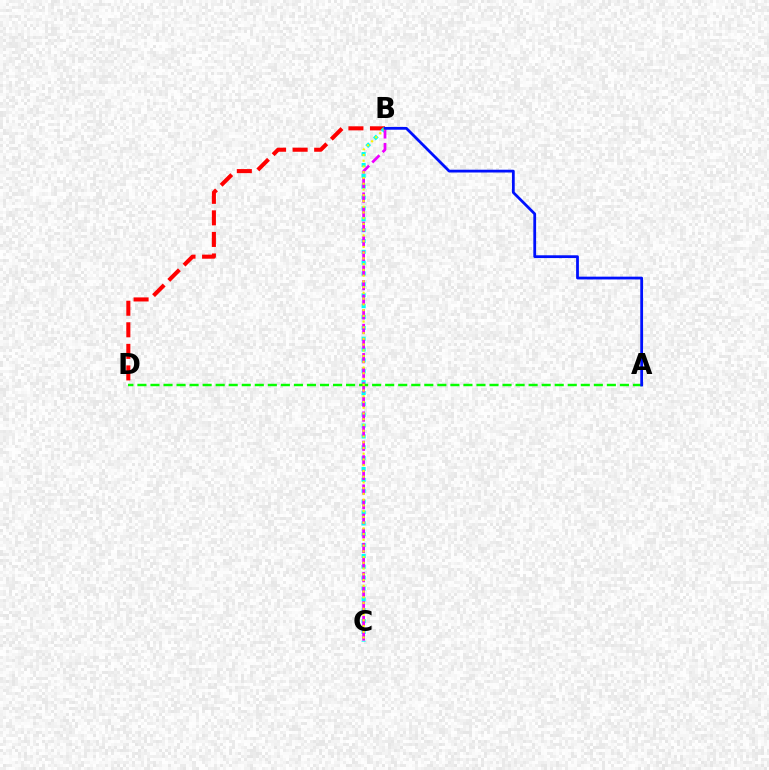{('B', 'D'): [{'color': '#ff0000', 'line_style': 'dashed', 'thickness': 2.93}], ('B', 'C'): [{'color': '#00fff6', 'line_style': 'dotted', 'thickness': 2.95}, {'color': '#ee00ff', 'line_style': 'dashed', 'thickness': 1.98}, {'color': '#fcf500', 'line_style': 'dotted', 'thickness': 1.56}], ('A', 'D'): [{'color': '#08ff00', 'line_style': 'dashed', 'thickness': 1.77}], ('A', 'B'): [{'color': '#0010ff', 'line_style': 'solid', 'thickness': 2.0}]}